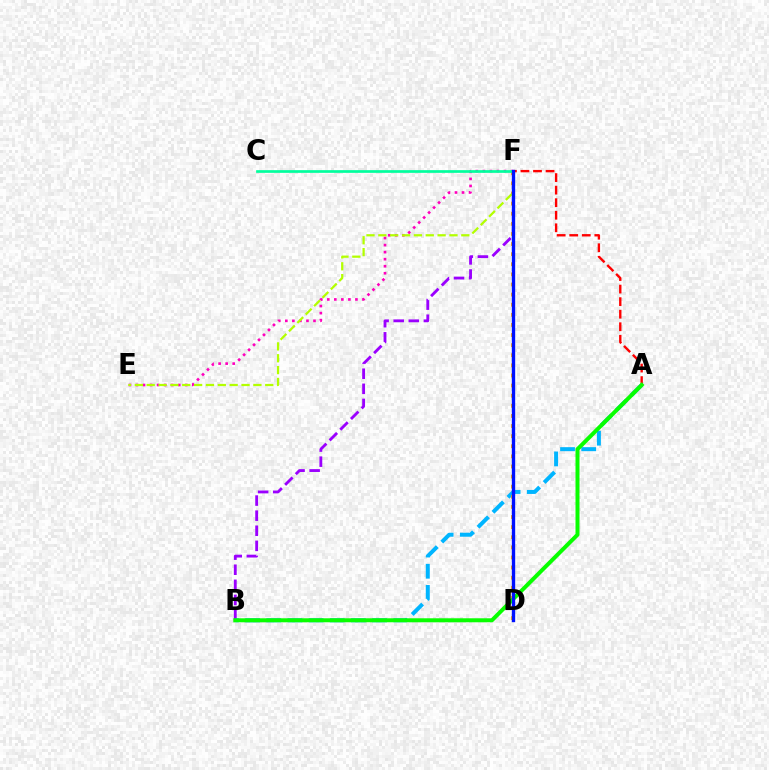{('A', 'F'): [{'color': '#ff0000', 'line_style': 'dashed', 'thickness': 1.7}], ('B', 'F'): [{'color': '#9b00ff', 'line_style': 'dashed', 'thickness': 2.05}], ('E', 'F'): [{'color': '#ff00bd', 'line_style': 'dotted', 'thickness': 1.91}, {'color': '#b3ff00', 'line_style': 'dashed', 'thickness': 1.61}], ('A', 'B'): [{'color': '#00b5ff', 'line_style': 'dashed', 'thickness': 2.88}, {'color': '#08ff00', 'line_style': 'solid', 'thickness': 2.87}], ('D', 'F'): [{'color': '#ffa500', 'line_style': 'dotted', 'thickness': 2.75}, {'color': '#0010ff', 'line_style': 'solid', 'thickness': 2.41}], ('C', 'F'): [{'color': '#00ff9d', 'line_style': 'solid', 'thickness': 1.94}]}